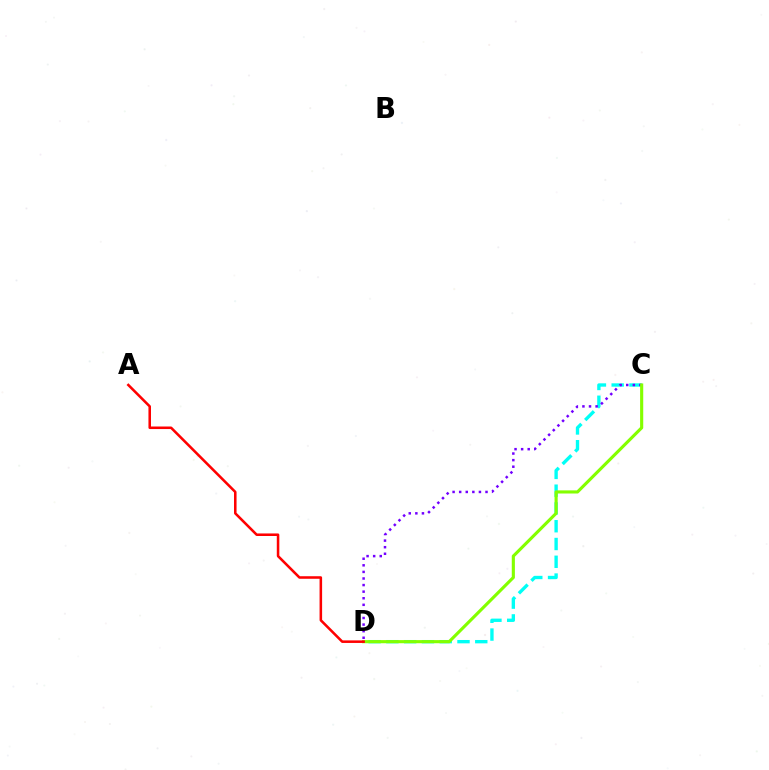{('C', 'D'): [{'color': '#00fff6', 'line_style': 'dashed', 'thickness': 2.41}, {'color': '#7200ff', 'line_style': 'dotted', 'thickness': 1.79}, {'color': '#84ff00', 'line_style': 'solid', 'thickness': 2.25}], ('A', 'D'): [{'color': '#ff0000', 'line_style': 'solid', 'thickness': 1.84}]}